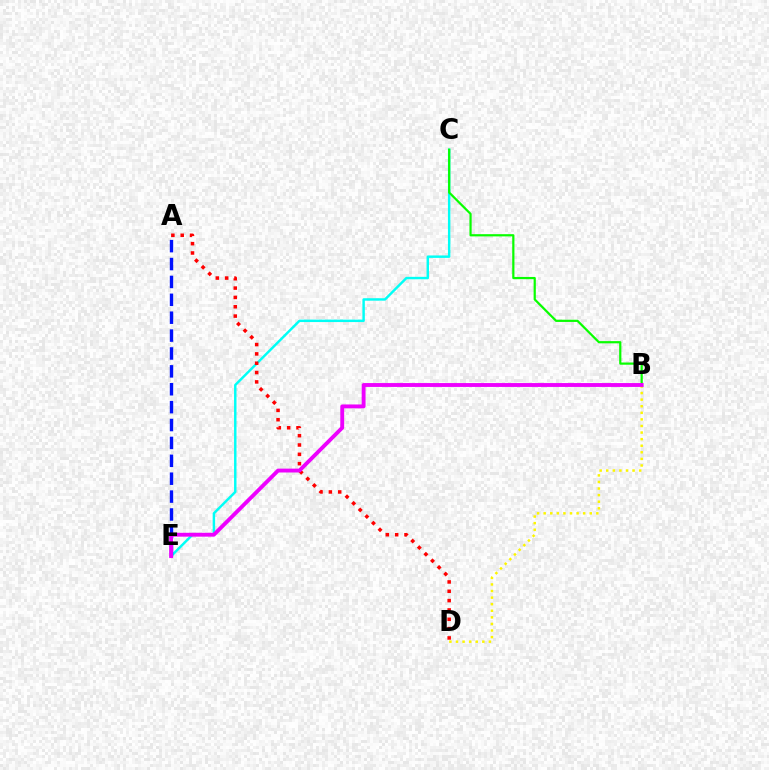{('C', 'E'): [{'color': '#00fff6', 'line_style': 'solid', 'thickness': 1.76}], ('B', 'C'): [{'color': '#08ff00', 'line_style': 'solid', 'thickness': 1.59}], ('A', 'D'): [{'color': '#ff0000', 'line_style': 'dotted', 'thickness': 2.54}], ('B', 'D'): [{'color': '#fcf500', 'line_style': 'dotted', 'thickness': 1.79}], ('A', 'E'): [{'color': '#0010ff', 'line_style': 'dashed', 'thickness': 2.43}], ('B', 'E'): [{'color': '#ee00ff', 'line_style': 'solid', 'thickness': 2.78}]}